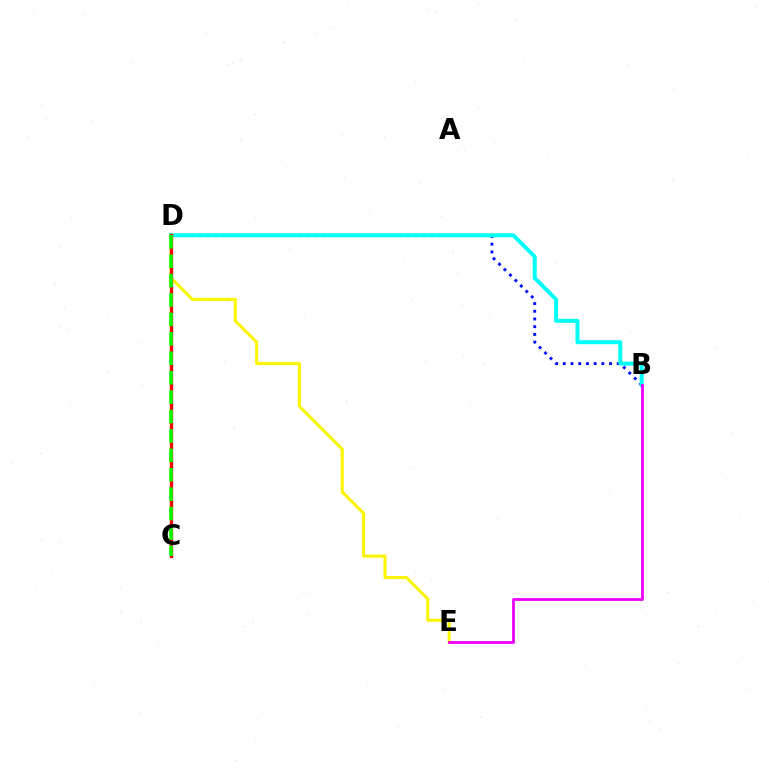{('B', 'D'): [{'color': '#0010ff', 'line_style': 'dotted', 'thickness': 2.09}, {'color': '#00fff6', 'line_style': 'solid', 'thickness': 2.86}], ('D', 'E'): [{'color': '#fcf500', 'line_style': 'solid', 'thickness': 2.21}], ('C', 'D'): [{'color': '#ff0000', 'line_style': 'solid', 'thickness': 2.39}, {'color': '#08ff00', 'line_style': 'dashed', 'thickness': 2.64}], ('B', 'E'): [{'color': '#ee00ff', 'line_style': 'solid', 'thickness': 2.02}]}